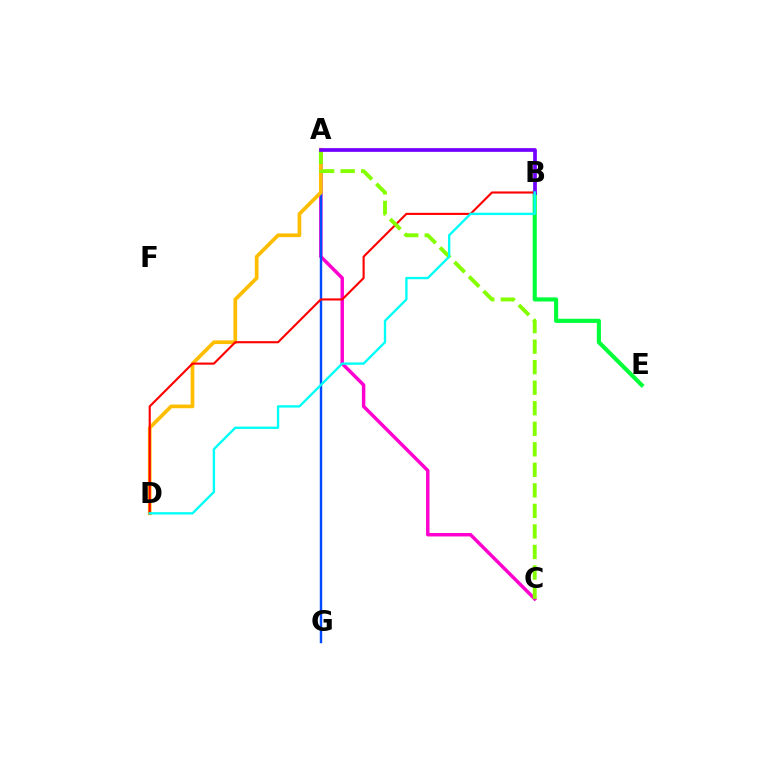{('A', 'C'): [{'color': '#ff00cf', 'line_style': 'solid', 'thickness': 2.49}, {'color': '#84ff00', 'line_style': 'dashed', 'thickness': 2.79}], ('B', 'E'): [{'color': '#00ff39', 'line_style': 'solid', 'thickness': 2.97}], ('A', 'G'): [{'color': '#004bff', 'line_style': 'solid', 'thickness': 1.74}], ('A', 'D'): [{'color': '#ffbd00', 'line_style': 'solid', 'thickness': 2.66}], ('B', 'D'): [{'color': '#ff0000', 'line_style': 'solid', 'thickness': 1.53}, {'color': '#00fff6', 'line_style': 'solid', 'thickness': 1.69}], ('A', 'B'): [{'color': '#7200ff', 'line_style': 'solid', 'thickness': 2.67}]}